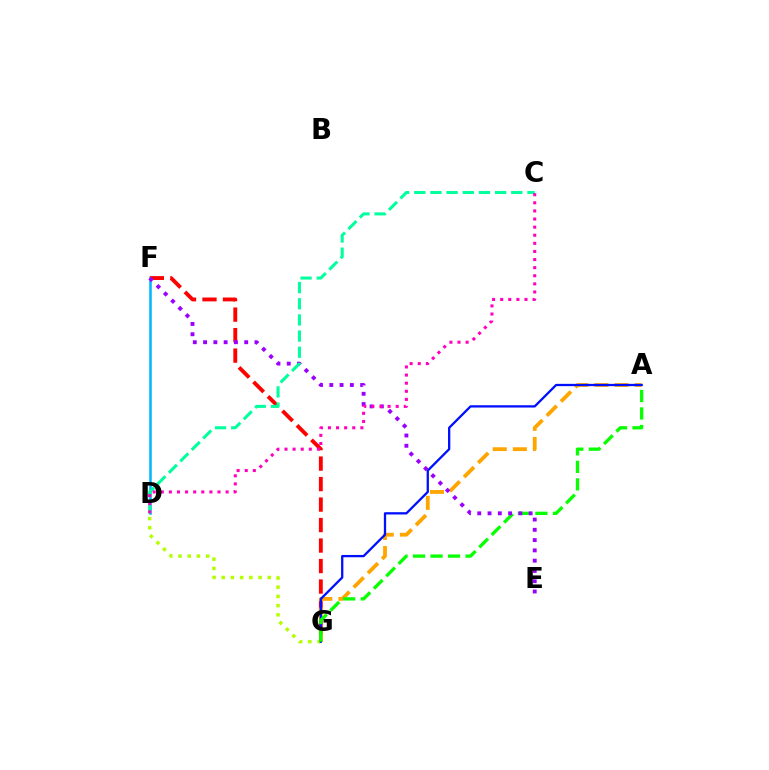{('F', 'G'): [{'color': '#ff0000', 'line_style': 'dashed', 'thickness': 2.78}], ('D', 'G'): [{'color': '#b3ff00', 'line_style': 'dotted', 'thickness': 2.51}], ('A', 'G'): [{'color': '#ffa500', 'line_style': 'dashed', 'thickness': 2.73}, {'color': '#0010ff', 'line_style': 'solid', 'thickness': 1.65}, {'color': '#08ff00', 'line_style': 'dashed', 'thickness': 2.38}], ('D', 'F'): [{'color': '#00b5ff', 'line_style': 'solid', 'thickness': 1.83}], ('E', 'F'): [{'color': '#9b00ff', 'line_style': 'dotted', 'thickness': 2.79}], ('C', 'D'): [{'color': '#00ff9d', 'line_style': 'dashed', 'thickness': 2.2}, {'color': '#ff00bd', 'line_style': 'dotted', 'thickness': 2.2}]}